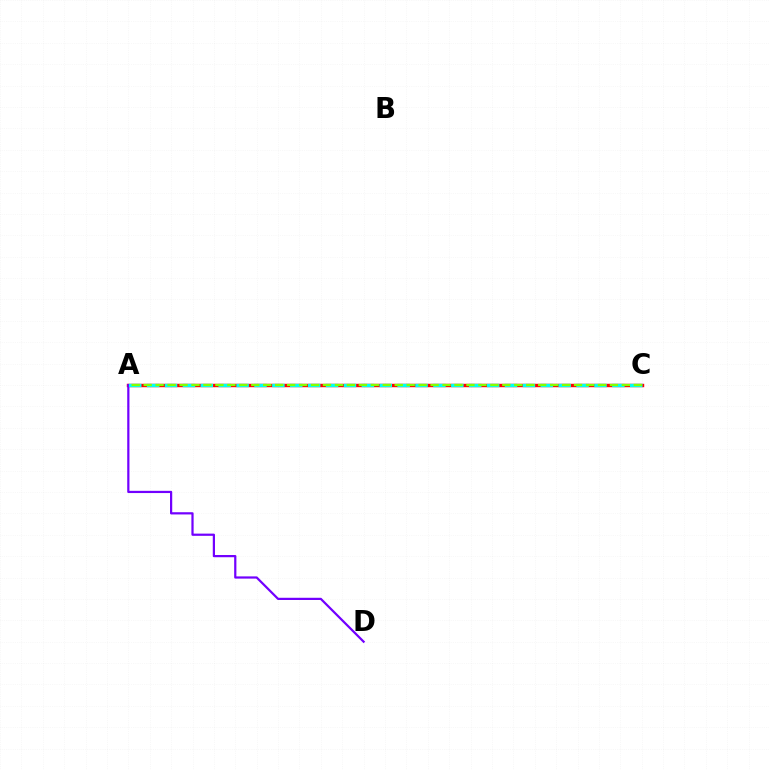{('A', 'C'): [{'color': '#ff0000', 'line_style': 'solid', 'thickness': 2.46}, {'color': '#00fff6', 'line_style': 'dashed', 'thickness': 2.43}, {'color': '#84ff00', 'line_style': 'dashed', 'thickness': 1.62}], ('A', 'D'): [{'color': '#7200ff', 'line_style': 'solid', 'thickness': 1.6}]}